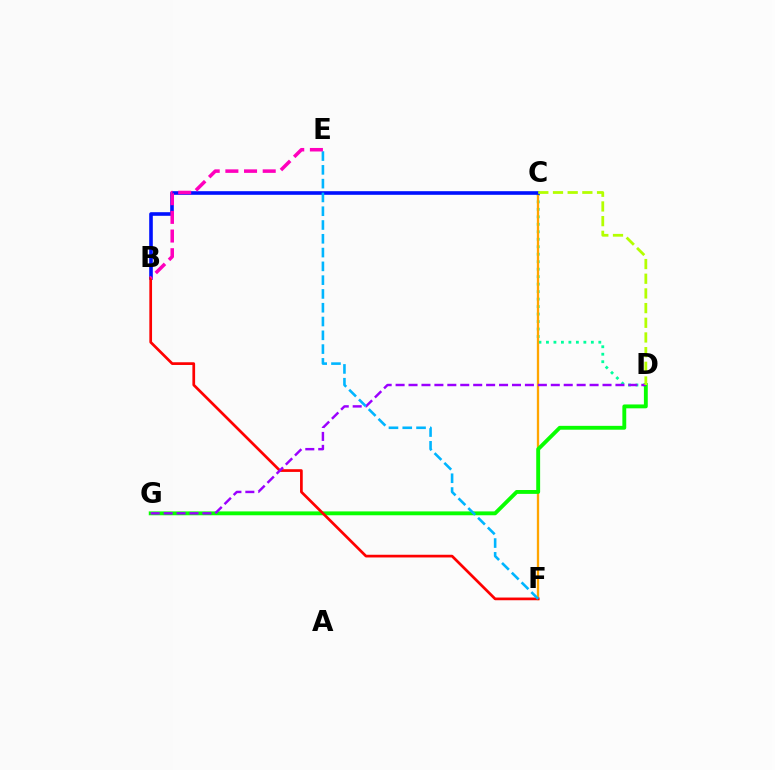{('C', 'D'): [{'color': '#00ff9d', 'line_style': 'dotted', 'thickness': 2.03}, {'color': '#b3ff00', 'line_style': 'dashed', 'thickness': 1.99}], ('C', 'F'): [{'color': '#ffa500', 'line_style': 'solid', 'thickness': 1.67}], ('D', 'G'): [{'color': '#08ff00', 'line_style': 'solid', 'thickness': 2.78}, {'color': '#9b00ff', 'line_style': 'dashed', 'thickness': 1.76}], ('B', 'C'): [{'color': '#0010ff', 'line_style': 'solid', 'thickness': 2.6}], ('B', 'F'): [{'color': '#ff0000', 'line_style': 'solid', 'thickness': 1.95}], ('E', 'F'): [{'color': '#00b5ff', 'line_style': 'dashed', 'thickness': 1.87}], ('B', 'E'): [{'color': '#ff00bd', 'line_style': 'dashed', 'thickness': 2.54}]}